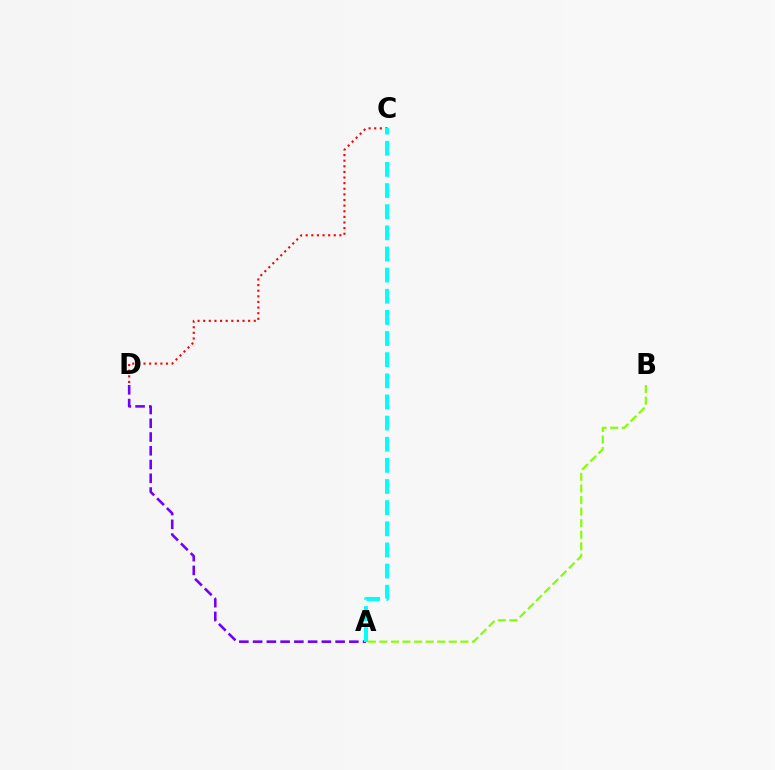{('C', 'D'): [{'color': '#ff0000', 'line_style': 'dotted', 'thickness': 1.53}], ('A', 'D'): [{'color': '#7200ff', 'line_style': 'dashed', 'thickness': 1.87}], ('A', 'B'): [{'color': '#84ff00', 'line_style': 'dashed', 'thickness': 1.57}], ('A', 'C'): [{'color': '#00fff6', 'line_style': 'dashed', 'thickness': 2.87}]}